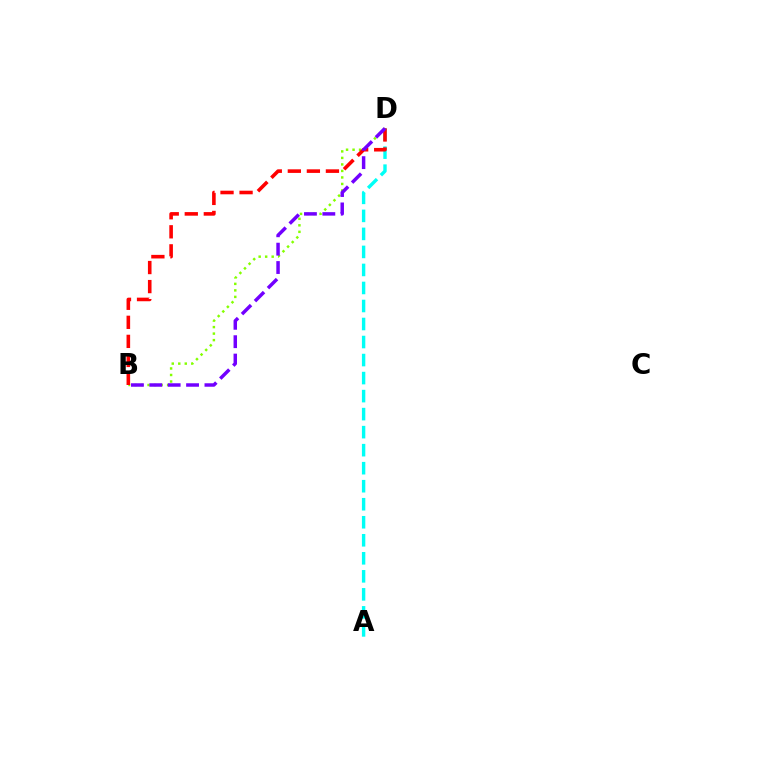{('A', 'D'): [{'color': '#00fff6', 'line_style': 'dashed', 'thickness': 2.45}], ('B', 'D'): [{'color': '#84ff00', 'line_style': 'dotted', 'thickness': 1.77}, {'color': '#ff0000', 'line_style': 'dashed', 'thickness': 2.59}, {'color': '#7200ff', 'line_style': 'dashed', 'thickness': 2.5}]}